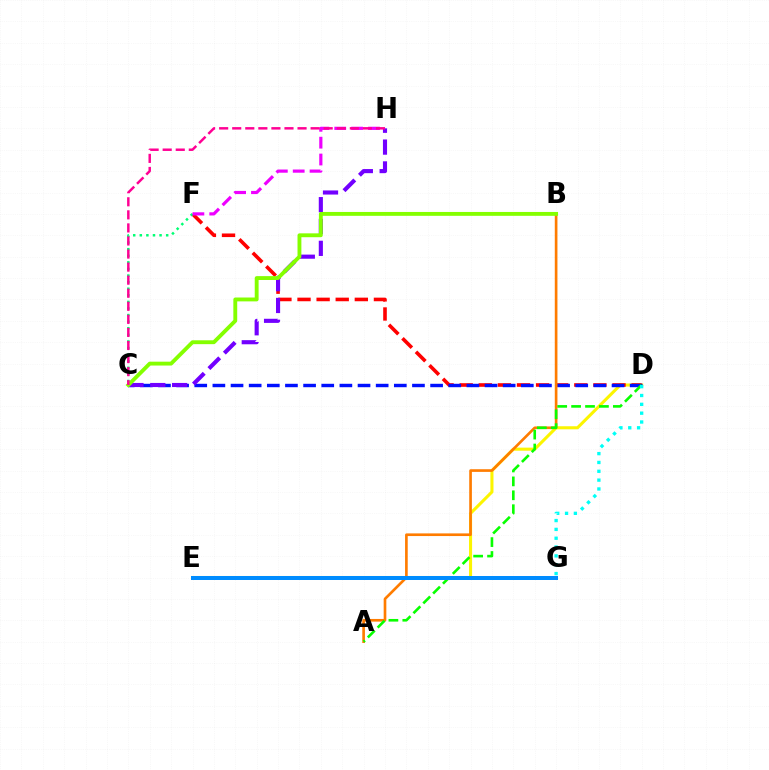{('D', 'E'): [{'color': '#fcf500', 'line_style': 'solid', 'thickness': 2.21}], ('D', 'F'): [{'color': '#ff0000', 'line_style': 'dashed', 'thickness': 2.6}], ('C', 'F'): [{'color': '#00ff74', 'line_style': 'dotted', 'thickness': 1.79}], ('C', 'D'): [{'color': '#0010ff', 'line_style': 'dashed', 'thickness': 2.46}], ('A', 'B'): [{'color': '#ff7c00', 'line_style': 'solid', 'thickness': 1.92}], ('C', 'H'): [{'color': '#7200ff', 'line_style': 'dashed', 'thickness': 2.97}, {'color': '#ff0094', 'line_style': 'dashed', 'thickness': 1.77}], ('B', 'C'): [{'color': '#84ff00', 'line_style': 'solid', 'thickness': 2.78}], ('A', 'D'): [{'color': '#08ff00', 'line_style': 'dashed', 'thickness': 1.89}], ('F', 'H'): [{'color': '#ee00ff', 'line_style': 'dashed', 'thickness': 2.29}], ('E', 'G'): [{'color': '#008cff', 'line_style': 'solid', 'thickness': 2.88}], ('D', 'G'): [{'color': '#00fff6', 'line_style': 'dotted', 'thickness': 2.4}]}